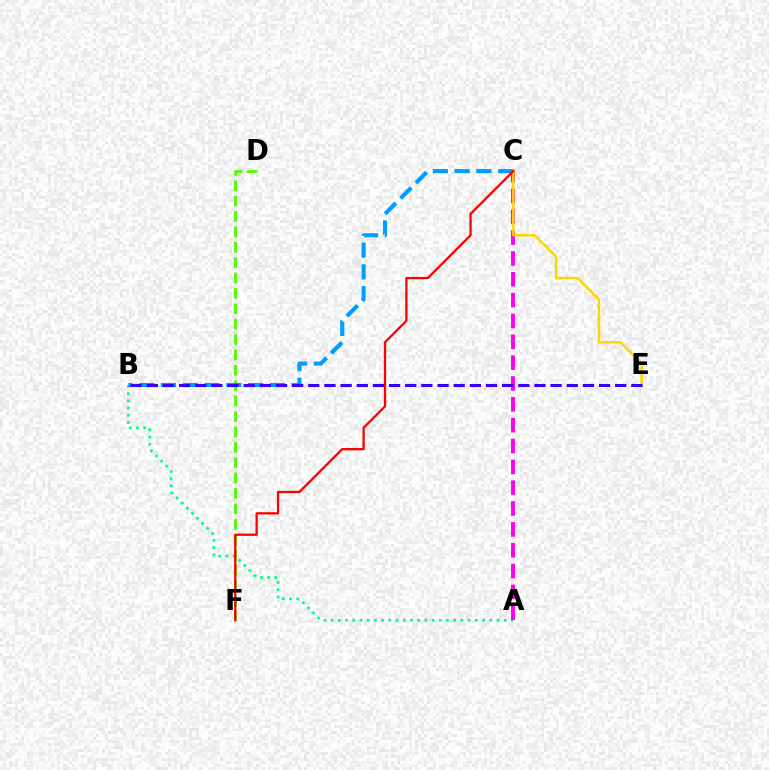{('D', 'F'): [{'color': '#4fff00', 'line_style': 'dashed', 'thickness': 2.09}], ('A', 'B'): [{'color': '#00ff86', 'line_style': 'dotted', 'thickness': 1.96}], ('B', 'C'): [{'color': '#009eff', 'line_style': 'dashed', 'thickness': 2.96}], ('A', 'C'): [{'color': '#ff00ed', 'line_style': 'dashed', 'thickness': 2.83}], ('C', 'E'): [{'color': '#ffd500', 'line_style': 'solid', 'thickness': 1.8}], ('C', 'F'): [{'color': '#ff0000', 'line_style': 'solid', 'thickness': 1.64}], ('B', 'E'): [{'color': '#3700ff', 'line_style': 'dashed', 'thickness': 2.19}]}